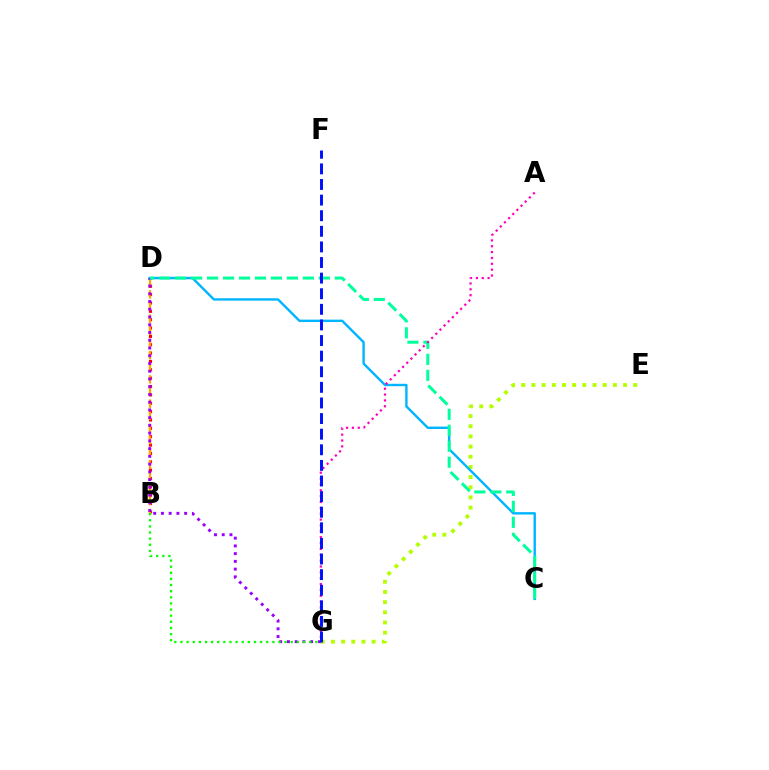{('B', 'D'): [{'color': '#ff0000', 'line_style': 'dotted', 'thickness': 2.27}, {'color': '#ffa500', 'line_style': 'dashed', 'thickness': 1.65}], ('E', 'G'): [{'color': '#b3ff00', 'line_style': 'dotted', 'thickness': 2.77}], ('C', 'D'): [{'color': '#00b5ff', 'line_style': 'solid', 'thickness': 1.73}, {'color': '#00ff9d', 'line_style': 'dashed', 'thickness': 2.17}], ('D', 'G'): [{'color': '#9b00ff', 'line_style': 'dotted', 'thickness': 2.1}], ('B', 'G'): [{'color': '#08ff00', 'line_style': 'dotted', 'thickness': 1.66}], ('A', 'G'): [{'color': '#ff00bd', 'line_style': 'dotted', 'thickness': 1.59}], ('F', 'G'): [{'color': '#0010ff', 'line_style': 'dashed', 'thickness': 2.12}]}